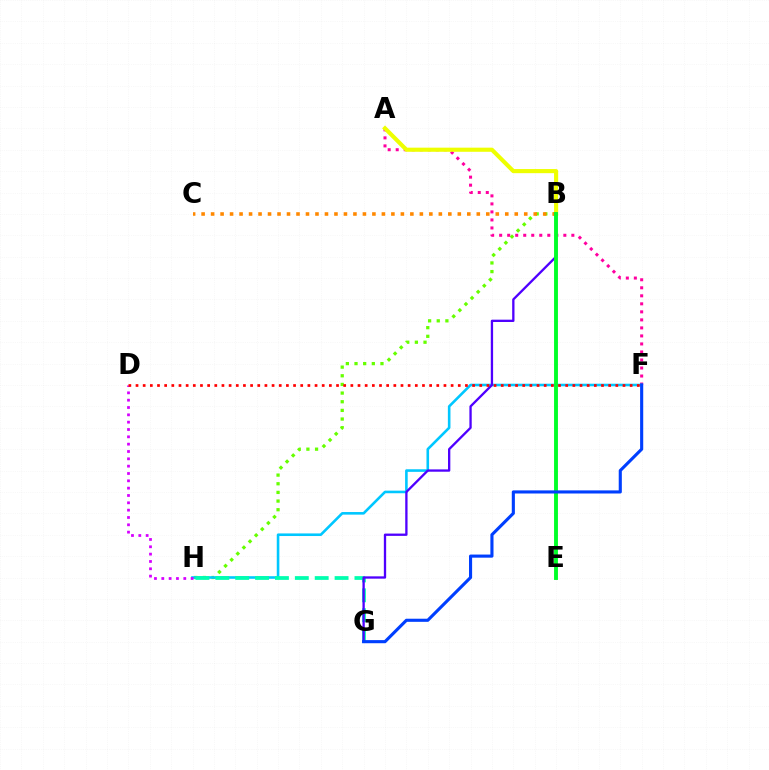{('A', 'F'): [{'color': '#ff00a0', 'line_style': 'dotted', 'thickness': 2.18}], ('B', 'H'): [{'color': '#66ff00', 'line_style': 'dotted', 'thickness': 2.35}], ('F', 'H'): [{'color': '#00c7ff', 'line_style': 'solid', 'thickness': 1.87}], ('A', 'B'): [{'color': '#eeff00', 'line_style': 'solid', 'thickness': 2.97}], ('G', 'H'): [{'color': '#00ffaf', 'line_style': 'dashed', 'thickness': 2.7}], ('D', 'H'): [{'color': '#d600ff', 'line_style': 'dotted', 'thickness': 1.99}], ('B', 'C'): [{'color': '#ff8800', 'line_style': 'dotted', 'thickness': 2.58}], ('B', 'G'): [{'color': '#4f00ff', 'line_style': 'solid', 'thickness': 1.67}], ('B', 'E'): [{'color': '#00ff27', 'line_style': 'solid', 'thickness': 2.79}], ('F', 'G'): [{'color': '#003fff', 'line_style': 'solid', 'thickness': 2.24}], ('D', 'F'): [{'color': '#ff0000', 'line_style': 'dotted', 'thickness': 1.95}]}